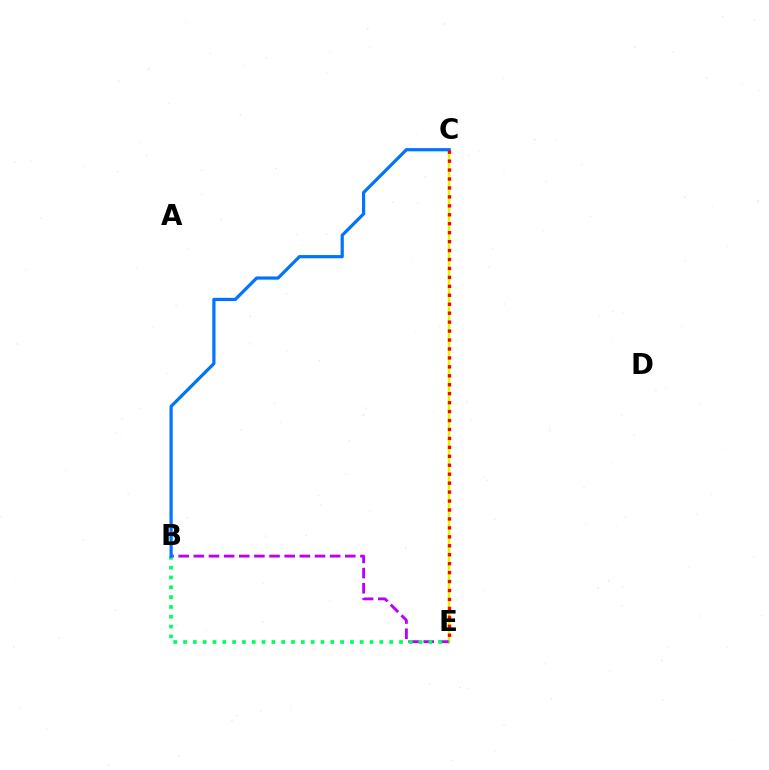{('C', 'E'): [{'color': '#d1ff00', 'line_style': 'solid', 'thickness': 1.75}, {'color': '#ff0000', 'line_style': 'dotted', 'thickness': 2.43}], ('B', 'E'): [{'color': '#b900ff', 'line_style': 'dashed', 'thickness': 2.06}, {'color': '#00ff5c', 'line_style': 'dotted', 'thickness': 2.67}], ('B', 'C'): [{'color': '#0074ff', 'line_style': 'solid', 'thickness': 2.31}]}